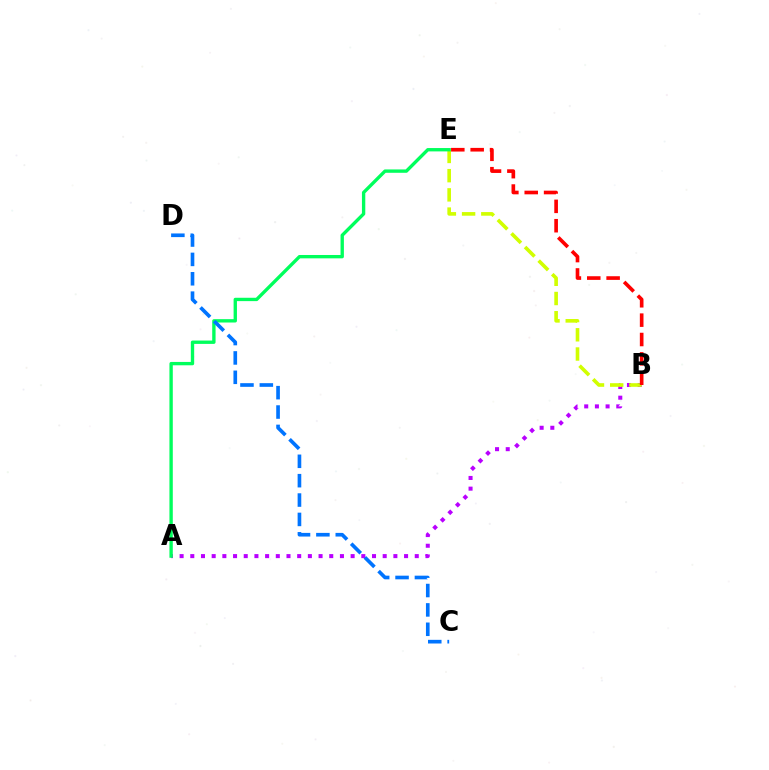{('A', 'B'): [{'color': '#b900ff', 'line_style': 'dotted', 'thickness': 2.9}], ('B', 'E'): [{'color': '#d1ff00', 'line_style': 'dashed', 'thickness': 2.61}, {'color': '#ff0000', 'line_style': 'dashed', 'thickness': 2.63}], ('A', 'E'): [{'color': '#00ff5c', 'line_style': 'solid', 'thickness': 2.41}], ('C', 'D'): [{'color': '#0074ff', 'line_style': 'dashed', 'thickness': 2.63}]}